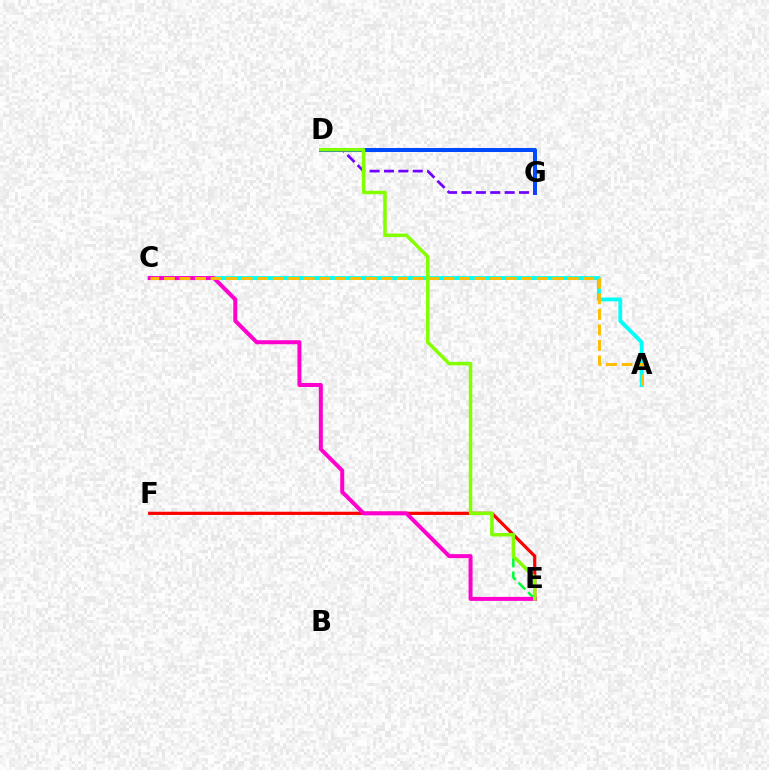{('D', 'G'): [{'color': '#004bff', 'line_style': 'solid', 'thickness': 2.9}, {'color': '#7200ff', 'line_style': 'dashed', 'thickness': 1.96}], ('E', 'F'): [{'color': '#00ff39', 'line_style': 'dashed', 'thickness': 1.83}, {'color': '#ff0000', 'line_style': 'solid', 'thickness': 2.3}], ('A', 'C'): [{'color': '#00fff6', 'line_style': 'solid', 'thickness': 2.77}, {'color': '#ffbd00', 'line_style': 'dashed', 'thickness': 2.11}], ('C', 'E'): [{'color': '#ff00cf', 'line_style': 'solid', 'thickness': 2.88}], ('D', 'E'): [{'color': '#84ff00', 'line_style': 'solid', 'thickness': 2.52}]}